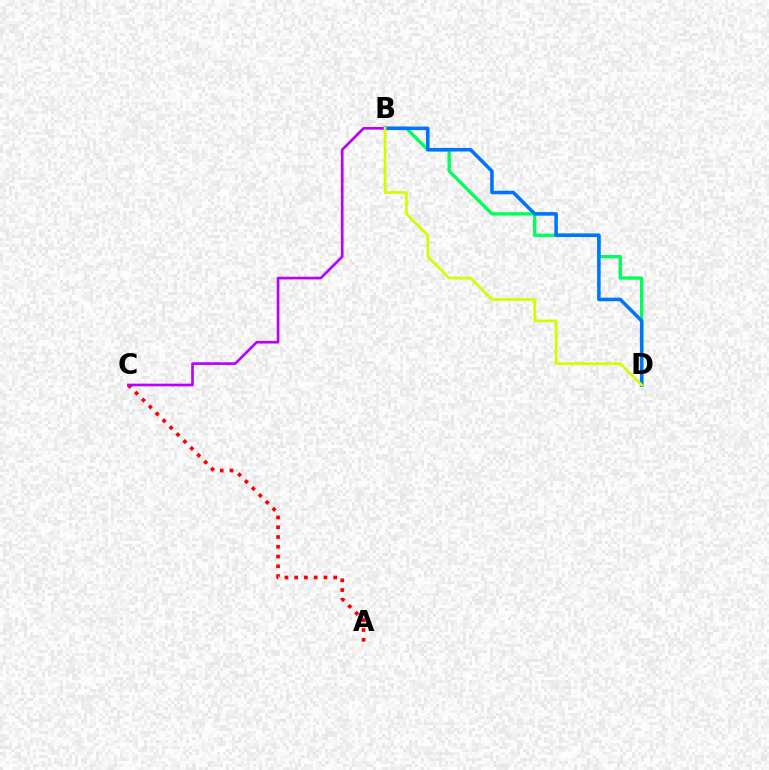{('B', 'D'): [{'color': '#00ff5c', 'line_style': 'solid', 'thickness': 2.4}, {'color': '#0074ff', 'line_style': 'solid', 'thickness': 2.54}, {'color': '#d1ff00', 'line_style': 'solid', 'thickness': 1.95}], ('A', 'C'): [{'color': '#ff0000', 'line_style': 'dotted', 'thickness': 2.65}], ('B', 'C'): [{'color': '#b900ff', 'line_style': 'solid', 'thickness': 1.91}]}